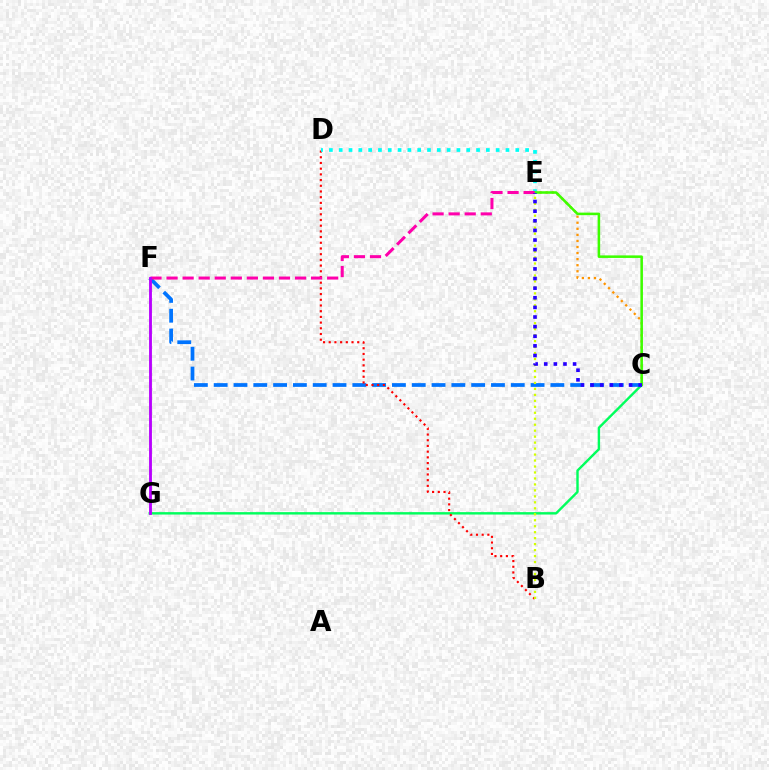{('C', 'G'): [{'color': '#00ff5c', 'line_style': 'solid', 'thickness': 1.74}], ('C', 'F'): [{'color': '#0074ff', 'line_style': 'dashed', 'thickness': 2.69}], ('B', 'D'): [{'color': '#ff0000', 'line_style': 'dotted', 'thickness': 1.55}], ('D', 'E'): [{'color': '#00fff6', 'line_style': 'dotted', 'thickness': 2.67}], ('C', 'E'): [{'color': '#ff9400', 'line_style': 'dotted', 'thickness': 1.65}, {'color': '#3dff00', 'line_style': 'solid', 'thickness': 1.84}, {'color': '#2500ff', 'line_style': 'dotted', 'thickness': 2.61}], ('B', 'E'): [{'color': '#d1ff00', 'line_style': 'dotted', 'thickness': 1.62}], ('E', 'F'): [{'color': '#ff00ac', 'line_style': 'dashed', 'thickness': 2.18}], ('F', 'G'): [{'color': '#b900ff', 'line_style': 'solid', 'thickness': 2.05}]}